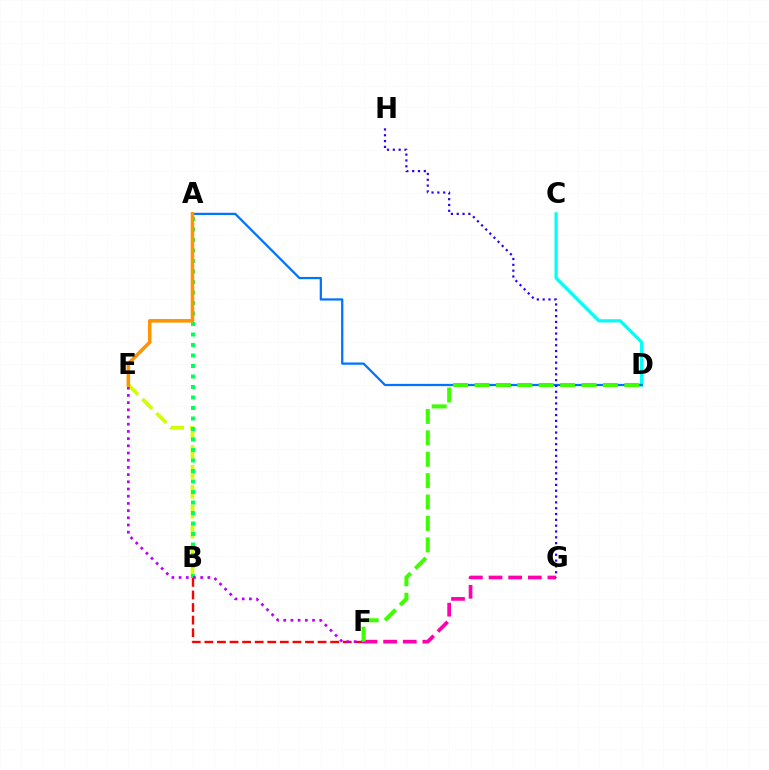{('B', 'E'): [{'color': '#d1ff00', 'line_style': 'dashed', 'thickness': 2.7}], ('C', 'D'): [{'color': '#00fff6', 'line_style': 'solid', 'thickness': 2.33}], ('B', 'F'): [{'color': '#ff0000', 'line_style': 'dashed', 'thickness': 1.71}], ('F', 'G'): [{'color': '#ff00ac', 'line_style': 'dashed', 'thickness': 2.67}], ('A', 'B'): [{'color': '#00ff5c', 'line_style': 'dotted', 'thickness': 2.85}], ('A', 'D'): [{'color': '#0074ff', 'line_style': 'solid', 'thickness': 1.62}], ('E', 'F'): [{'color': '#b900ff', 'line_style': 'dotted', 'thickness': 1.96}], ('G', 'H'): [{'color': '#2500ff', 'line_style': 'dotted', 'thickness': 1.58}], ('D', 'F'): [{'color': '#3dff00', 'line_style': 'dashed', 'thickness': 2.91}], ('A', 'E'): [{'color': '#ff9400', 'line_style': 'solid', 'thickness': 2.57}]}